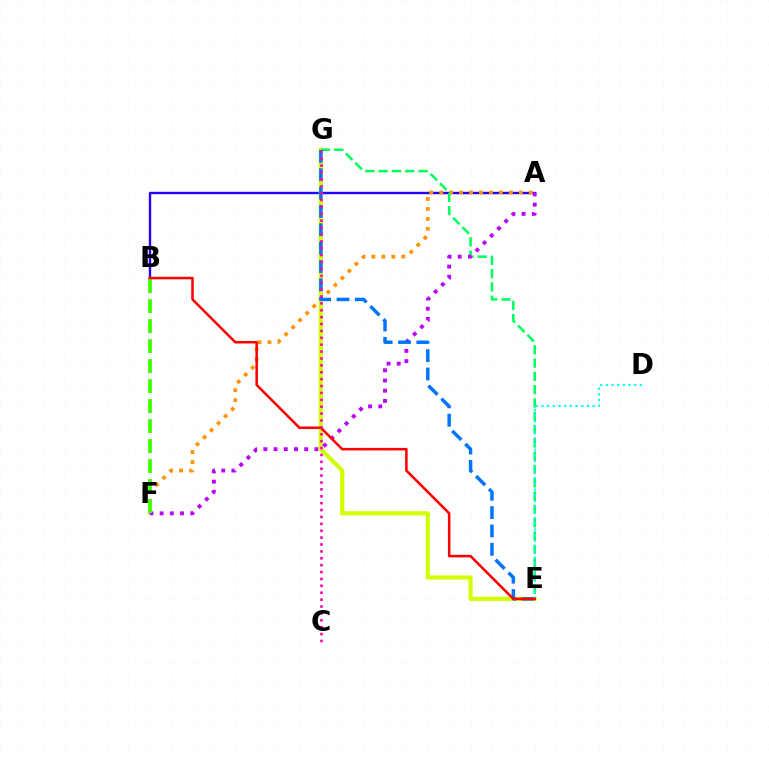{('A', 'B'): [{'color': '#2500ff', 'line_style': 'solid', 'thickness': 1.72}], ('E', 'G'): [{'color': '#d1ff00', 'line_style': 'solid', 'thickness': 2.98}, {'color': '#00ff5c', 'line_style': 'dashed', 'thickness': 1.81}, {'color': '#0074ff', 'line_style': 'dashed', 'thickness': 2.49}], ('A', 'F'): [{'color': '#ff9400', 'line_style': 'dotted', 'thickness': 2.7}, {'color': '#b900ff', 'line_style': 'dotted', 'thickness': 2.77}], ('B', 'F'): [{'color': '#3dff00', 'line_style': 'dashed', 'thickness': 2.72}], ('D', 'E'): [{'color': '#00fff6', 'line_style': 'dotted', 'thickness': 1.55}], ('B', 'E'): [{'color': '#ff0000', 'line_style': 'solid', 'thickness': 1.82}], ('C', 'G'): [{'color': '#ff00ac', 'line_style': 'dotted', 'thickness': 1.87}]}